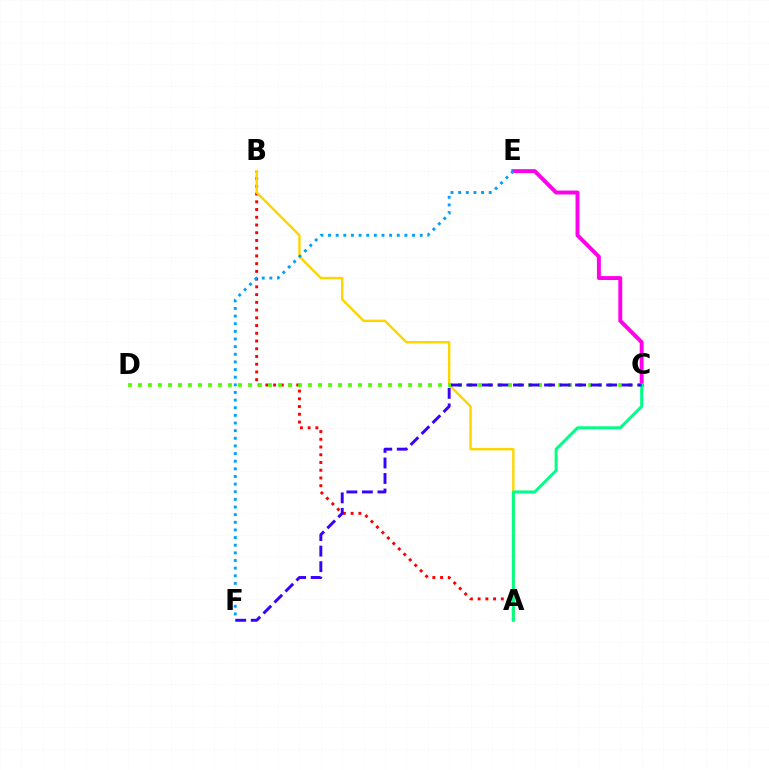{('C', 'E'): [{'color': '#ff00ed', 'line_style': 'solid', 'thickness': 2.82}], ('A', 'B'): [{'color': '#ff0000', 'line_style': 'dotted', 'thickness': 2.1}, {'color': '#ffd500', 'line_style': 'solid', 'thickness': 1.75}], ('C', 'D'): [{'color': '#4fff00', 'line_style': 'dotted', 'thickness': 2.72}], ('E', 'F'): [{'color': '#009eff', 'line_style': 'dotted', 'thickness': 2.08}], ('A', 'C'): [{'color': '#00ff86', 'line_style': 'solid', 'thickness': 2.16}], ('C', 'F'): [{'color': '#3700ff', 'line_style': 'dashed', 'thickness': 2.11}]}